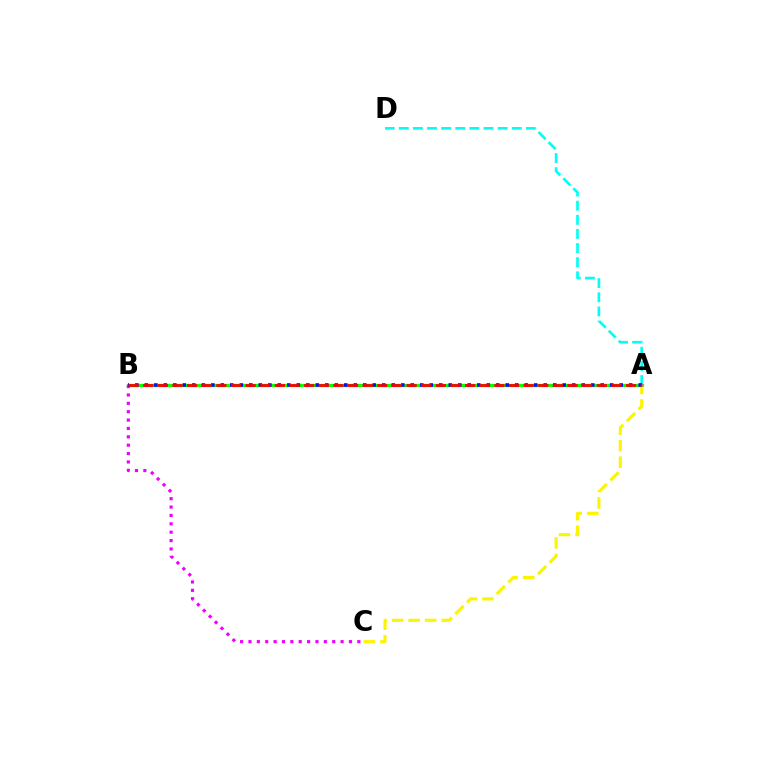{('A', 'B'): [{'color': '#08ff00', 'line_style': 'solid', 'thickness': 2.37}, {'color': '#0010ff', 'line_style': 'dotted', 'thickness': 2.58}, {'color': '#ff0000', 'line_style': 'dashed', 'thickness': 1.99}], ('B', 'C'): [{'color': '#ee00ff', 'line_style': 'dotted', 'thickness': 2.28}], ('A', 'D'): [{'color': '#00fff6', 'line_style': 'dashed', 'thickness': 1.92}], ('A', 'C'): [{'color': '#fcf500', 'line_style': 'dashed', 'thickness': 2.25}]}